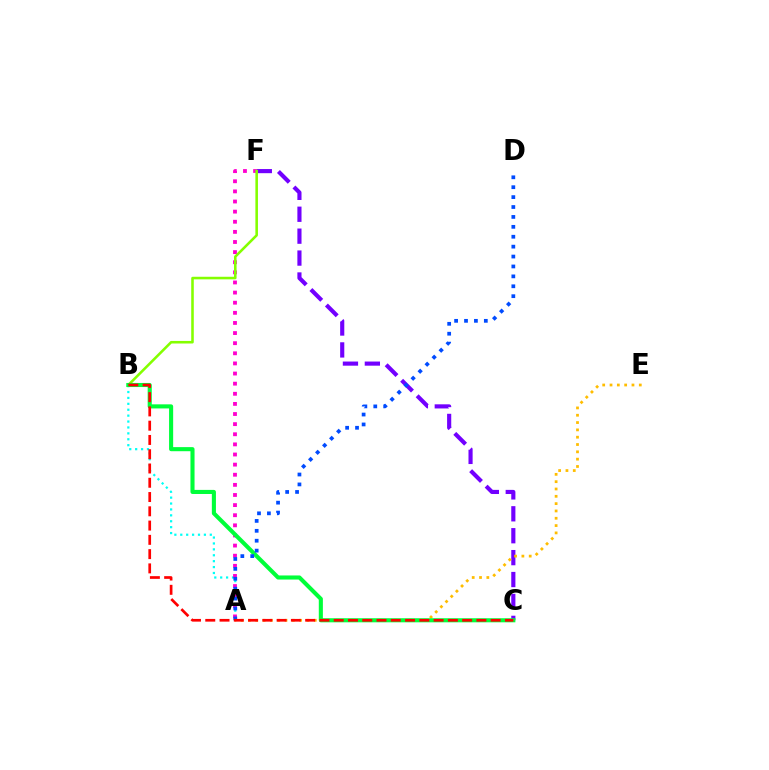{('A', 'B'): [{'color': '#00fff6', 'line_style': 'dotted', 'thickness': 1.6}], ('C', 'F'): [{'color': '#7200ff', 'line_style': 'dashed', 'thickness': 2.98}], ('A', 'F'): [{'color': '#ff00cf', 'line_style': 'dotted', 'thickness': 2.75}], ('A', 'E'): [{'color': '#ffbd00', 'line_style': 'dotted', 'thickness': 1.99}], ('B', 'F'): [{'color': '#84ff00', 'line_style': 'solid', 'thickness': 1.85}], ('B', 'C'): [{'color': '#00ff39', 'line_style': 'solid', 'thickness': 2.94}, {'color': '#ff0000', 'line_style': 'dashed', 'thickness': 1.94}], ('A', 'D'): [{'color': '#004bff', 'line_style': 'dotted', 'thickness': 2.69}]}